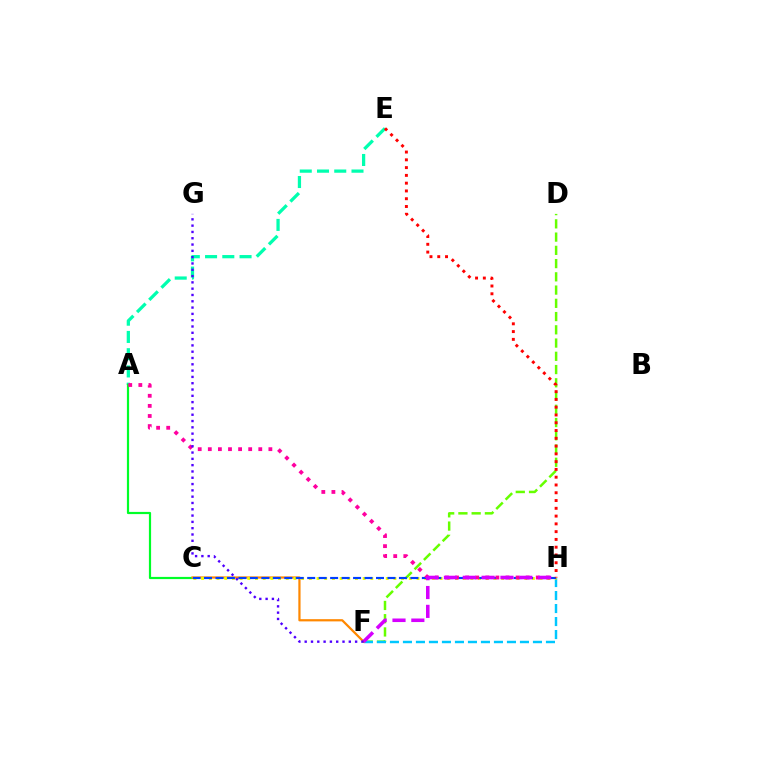{('D', 'F'): [{'color': '#66ff00', 'line_style': 'dashed', 'thickness': 1.8}], ('A', 'E'): [{'color': '#00ffaf', 'line_style': 'dashed', 'thickness': 2.34}], ('A', 'C'): [{'color': '#00ff27', 'line_style': 'solid', 'thickness': 1.58}], ('F', 'H'): [{'color': '#00c7ff', 'line_style': 'dashed', 'thickness': 1.77}, {'color': '#d600ff', 'line_style': 'dashed', 'thickness': 2.56}], ('C', 'F'): [{'color': '#ff8800', 'line_style': 'solid', 'thickness': 1.6}], ('C', 'H'): [{'color': '#eeff00', 'line_style': 'dotted', 'thickness': 2.09}, {'color': '#003fff', 'line_style': 'dashed', 'thickness': 1.56}], ('A', 'H'): [{'color': '#ff00a0', 'line_style': 'dotted', 'thickness': 2.74}], ('E', 'H'): [{'color': '#ff0000', 'line_style': 'dotted', 'thickness': 2.11}], ('F', 'G'): [{'color': '#4f00ff', 'line_style': 'dotted', 'thickness': 1.71}]}